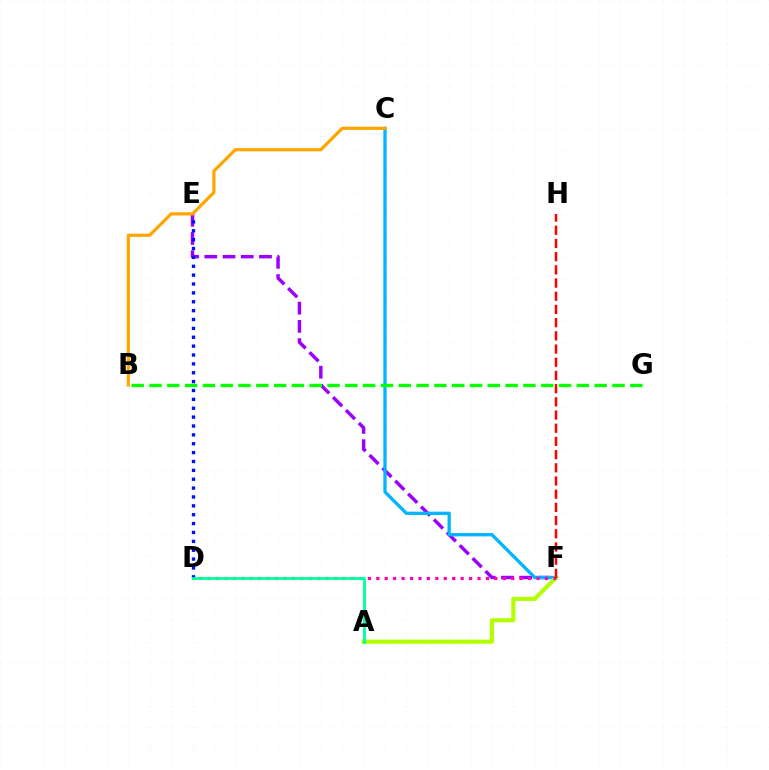{('E', 'F'): [{'color': '#9b00ff', 'line_style': 'dashed', 'thickness': 2.48}], ('C', 'F'): [{'color': '#00b5ff', 'line_style': 'solid', 'thickness': 2.39}], ('A', 'F'): [{'color': '#b3ff00', 'line_style': 'solid', 'thickness': 2.98}], ('D', 'E'): [{'color': '#0010ff', 'line_style': 'dotted', 'thickness': 2.41}], ('B', 'C'): [{'color': '#ffa500', 'line_style': 'solid', 'thickness': 2.3}], ('D', 'F'): [{'color': '#ff00bd', 'line_style': 'dotted', 'thickness': 2.29}], ('A', 'D'): [{'color': '#00ff9d', 'line_style': 'solid', 'thickness': 2.03}], ('F', 'H'): [{'color': '#ff0000', 'line_style': 'dashed', 'thickness': 1.79}], ('B', 'G'): [{'color': '#08ff00', 'line_style': 'dashed', 'thickness': 2.42}]}